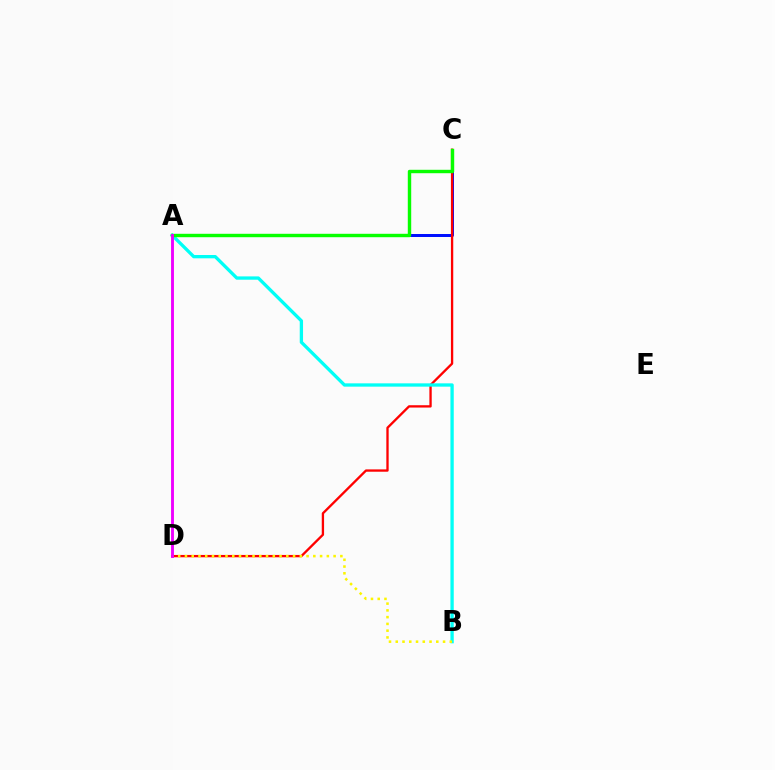{('A', 'C'): [{'color': '#0010ff', 'line_style': 'solid', 'thickness': 2.15}, {'color': '#08ff00', 'line_style': 'solid', 'thickness': 2.46}], ('C', 'D'): [{'color': '#ff0000', 'line_style': 'solid', 'thickness': 1.67}], ('A', 'B'): [{'color': '#00fff6', 'line_style': 'solid', 'thickness': 2.38}], ('B', 'D'): [{'color': '#fcf500', 'line_style': 'dotted', 'thickness': 1.84}], ('A', 'D'): [{'color': '#ee00ff', 'line_style': 'solid', 'thickness': 2.08}]}